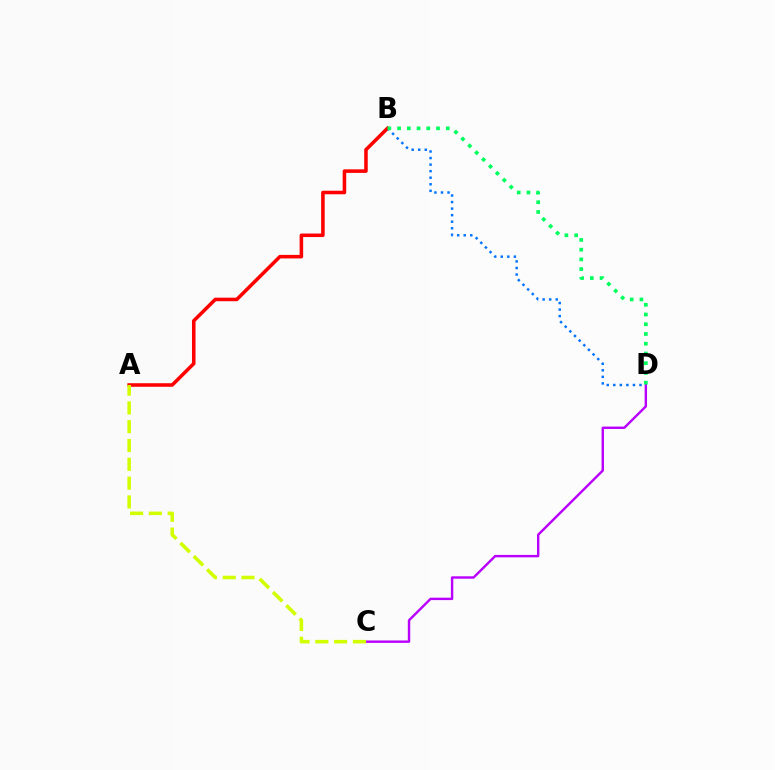{('C', 'D'): [{'color': '#b900ff', 'line_style': 'solid', 'thickness': 1.74}], ('B', 'D'): [{'color': '#0074ff', 'line_style': 'dotted', 'thickness': 1.78}, {'color': '#00ff5c', 'line_style': 'dotted', 'thickness': 2.65}], ('A', 'B'): [{'color': '#ff0000', 'line_style': 'solid', 'thickness': 2.55}], ('A', 'C'): [{'color': '#d1ff00', 'line_style': 'dashed', 'thickness': 2.55}]}